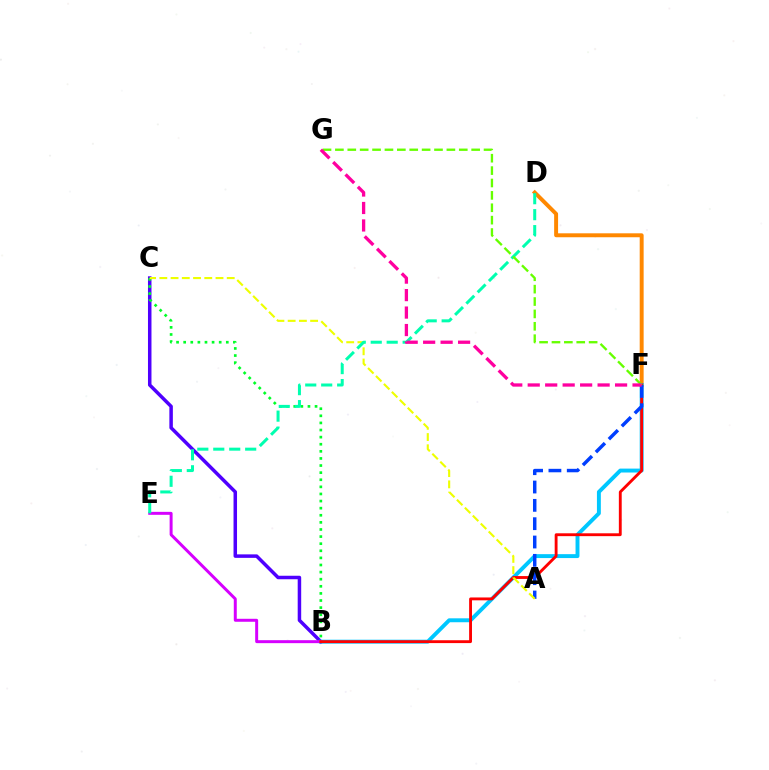{('B', 'C'): [{'color': '#4f00ff', 'line_style': 'solid', 'thickness': 2.52}, {'color': '#00ff27', 'line_style': 'dotted', 'thickness': 1.93}], ('D', 'F'): [{'color': '#ff8800', 'line_style': 'solid', 'thickness': 2.84}], ('B', 'F'): [{'color': '#00c7ff', 'line_style': 'solid', 'thickness': 2.82}, {'color': '#ff0000', 'line_style': 'solid', 'thickness': 2.06}], ('B', 'E'): [{'color': '#d600ff', 'line_style': 'solid', 'thickness': 2.14}], ('A', 'F'): [{'color': '#003fff', 'line_style': 'dashed', 'thickness': 2.49}], ('A', 'C'): [{'color': '#eeff00', 'line_style': 'dashed', 'thickness': 1.53}], ('D', 'E'): [{'color': '#00ffaf', 'line_style': 'dashed', 'thickness': 2.17}], ('F', 'G'): [{'color': '#66ff00', 'line_style': 'dashed', 'thickness': 1.68}, {'color': '#ff00a0', 'line_style': 'dashed', 'thickness': 2.37}]}